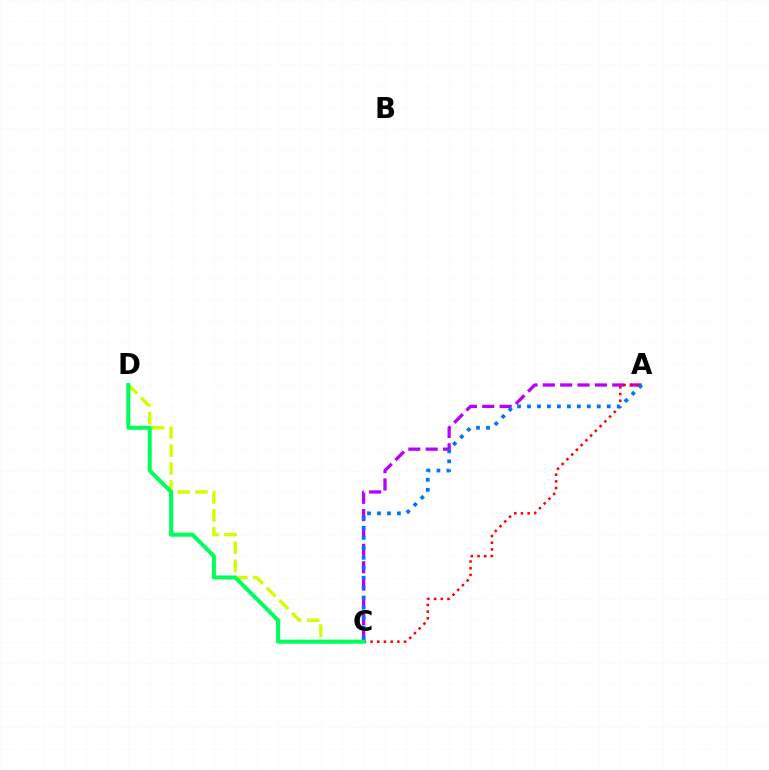{('C', 'D'): [{'color': '#d1ff00', 'line_style': 'dashed', 'thickness': 2.43}, {'color': '#00ff5c', 'line_style': 'solid', 'thickness': 2.91}], ('A', 'C'): [{'color': '#b900ff', 'line_style': 'dashed', 'thickness': 2.36}, {'color': '#ff0000', 'line_style': 'dotted', 'thickness': 1.82}, {'color': '#0074ff', 'line_style': 'dotted', 'thickness': 2.71}]}